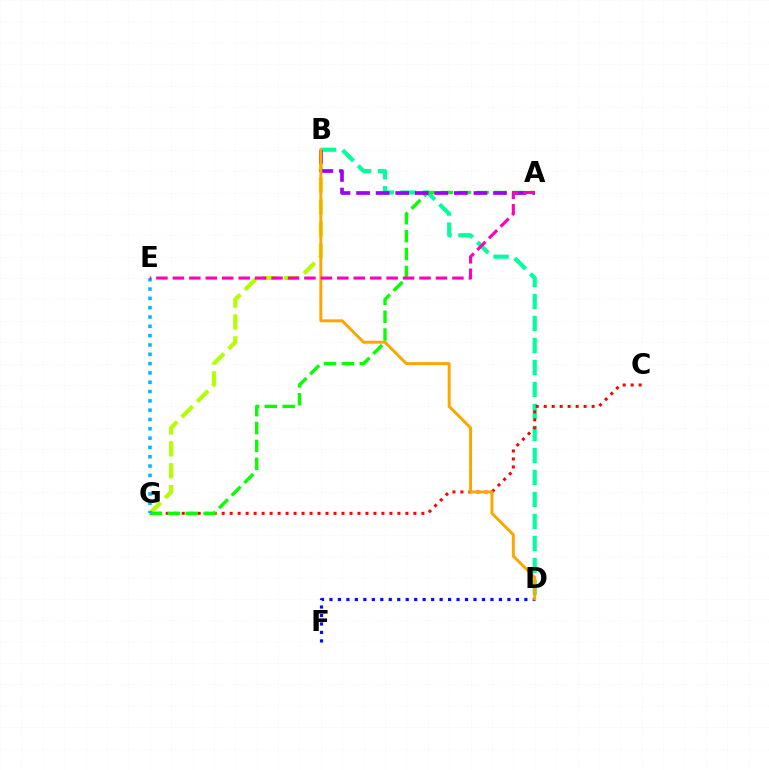{('D', 'F'): [{'color': '#0010ff', 'line_style': 'dotted', 'thickness': 2.3}], ('B', 'G'): [{'color': '#b3ff00', 'line_style': 'dashed', 'thickness': 2.98}], ('B', 'D'): [{'color': '#00ff9d', 'line_style': 'dashed', 'thickness': 2.99}, {'color': '#ffa500', 'line_style': 'solid', 'thickness': 2.13}], ('C', 'G'): [{'color': '#ff0000', 'line_style': 'dotted', 'thickness': 2.17}], ('A', 'G'): [{'color': '#08ff00', 'line_style': 'dashed', 'thickness': 2.43}], ('E', 'G'): [{'color': '#00b5ff', 'line_style': 'dotted', 'thickness': 2.53}], ('A', 'B'): [{'color': '#9b00ff', 'line_style': 'dashed', 'thickness': 2.66}], ('A', 'E'): [{'color': '#ff00bd', 'line_style': 'dashed', 'thickness': 2.23}]}